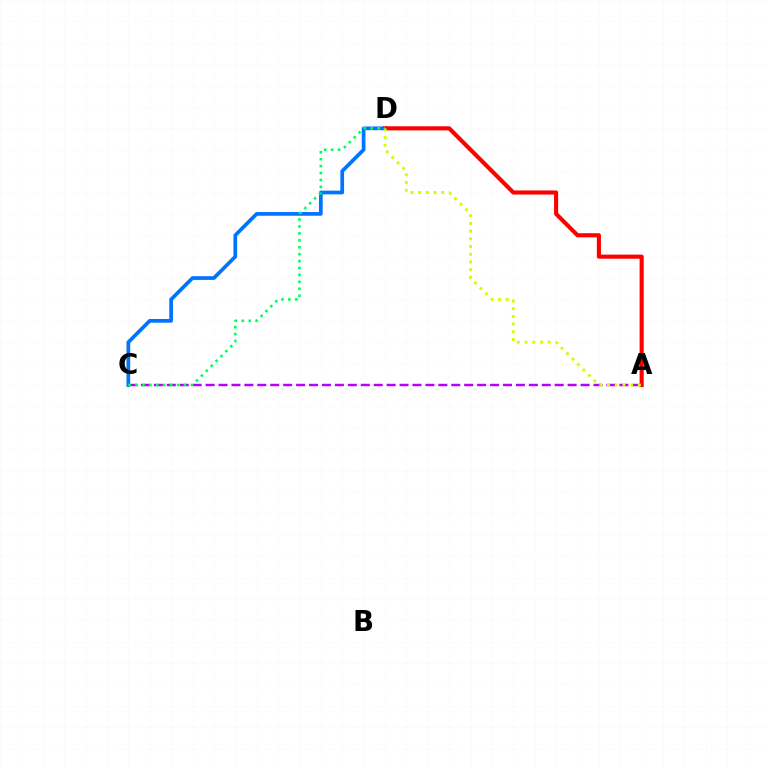{('A', 'C'): [{'color': '#b900ff', 'line_style': 'dashed', 'thickness': 1.76}], ('C', 'D'): [{'color': '#0074ff', 'line_style': 'solid', 'thickness': 2.67}, {'color': '#00ff5c', 'line_style': 'dotted', 'thickness': 1.88}], ('A', 'D'): [{'color': '#ff0000', 'line_style': 'solid', 'thickness': 2.96}, {'color': '#d1ff00', 'line_style': 'dotted', 'thickness': 2.09}]}